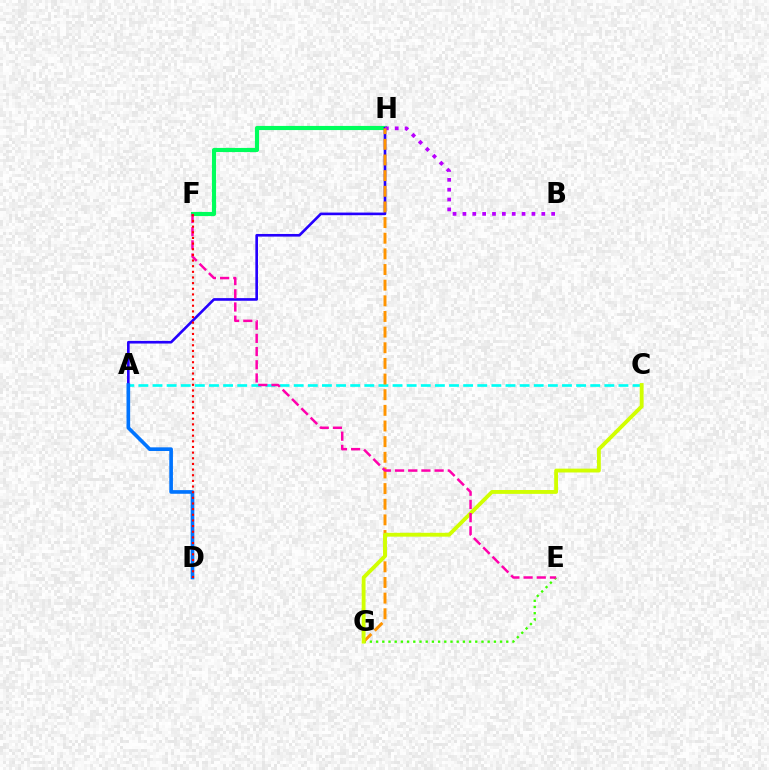{('F', 'H'): [{'color': '#00ff5c', 'line_style': 'solid', 'thickness': 2.98}], ('E', 'G'): [{'color': '#3dff00', 'line_style': 'dotted', 'thickness': 1.68}], ('A', 'H'): [{'color': '#2500ff', 'line_style': 'solid', 'thickness': 1.9}], ('A', 'C'): [{'color': '#00fff6', 'line_style': 'dashed', 'thickness': 1.92}], ('A', 'D'): [{'color': '#0074ff', 'line_style': 'solid', 'thickness': 2.63}], ('B', 'H'): [{'color': '#b900ff', 'line_style': 'dotted', 'thickness': 2.68}], ('G', 'H'): [{'color': '#ff9400', 'line_style': 'dashed', 'thickness': 2.13}], ('C', 'G'): [{'color': '#d1ff00', 'line_style': 'solid', 'thickness': 2.77}], ('E', 'F'): [{'color': '#ff00ac', 'line_style': 'dashed', 'thickness': 1.79}], ('D', 'F'): [{'color': '#ff0000', 'line_style': 'dotted', 'thickness': 1.54}]}